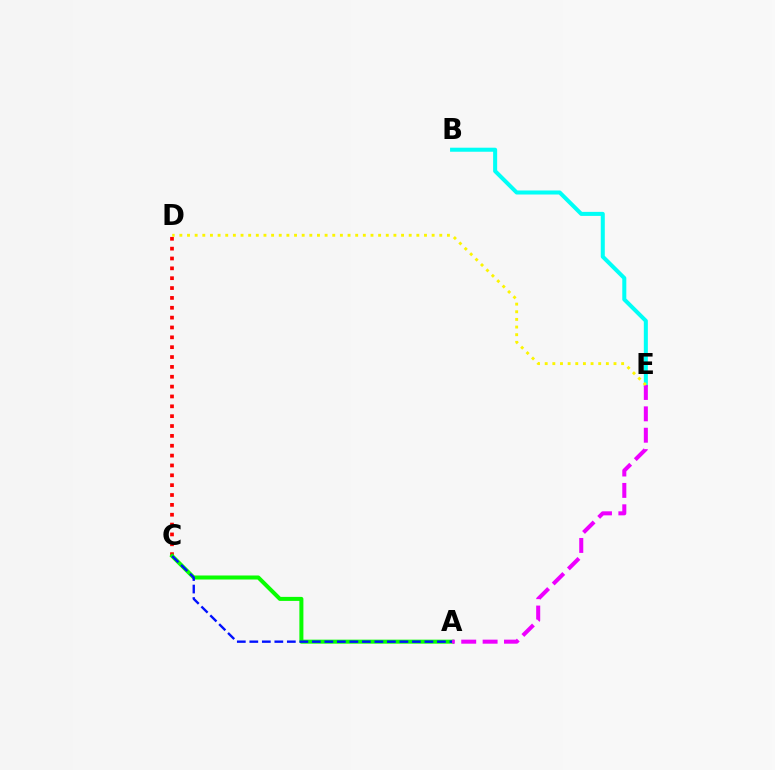{('C', 'D'): [{'color': '#ff0000', 'line_style': 'dotted', 'thickness': 2.68}], ('A', 'C'): [{'color': '#08ff00', 'line_style': 'solid', 'thickness': 2.89}, {'color': '#0010ff', 'line_style': 'dashed', 'thickness': 1.7}], ('B', 'E'): [{'color': '#00fff6', 'line_style': 'solid', 'thickness': 2.9}], ('A', 'E'): [{'color': '#ee00ff', 'line_style': 'dashed', 'thickness': 2.9}], ('D', 'E'): [{'color': '#fcf500', 'line_style': 'dotted', 'thickness': 2.08}]}